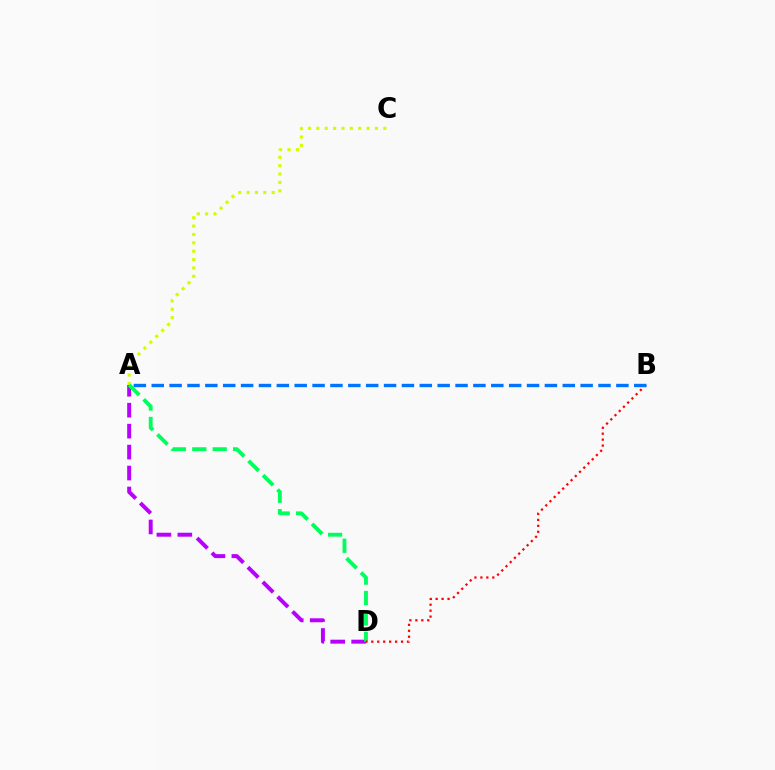{('A', 'C'): [{'color': '#d1ff00', 'line_style': 'dotted', 'thickness': 2.27}], ('A', 'D'): [{'color': '#b900ff', 'line_style': 'dashed', 'thickness': 2.85}, {'color': '#00ff5c', 'line_style': 'dashed', 'thickness': 2.77}], ('B', 'D'): [{'color': '#ff0000', 'line_style': 'dotted', 'thickness': 1.62}], ('A', 'B'): [{'color': '#0074ff', 'line_style': 'dashed', 'thickness': 2.43}]}